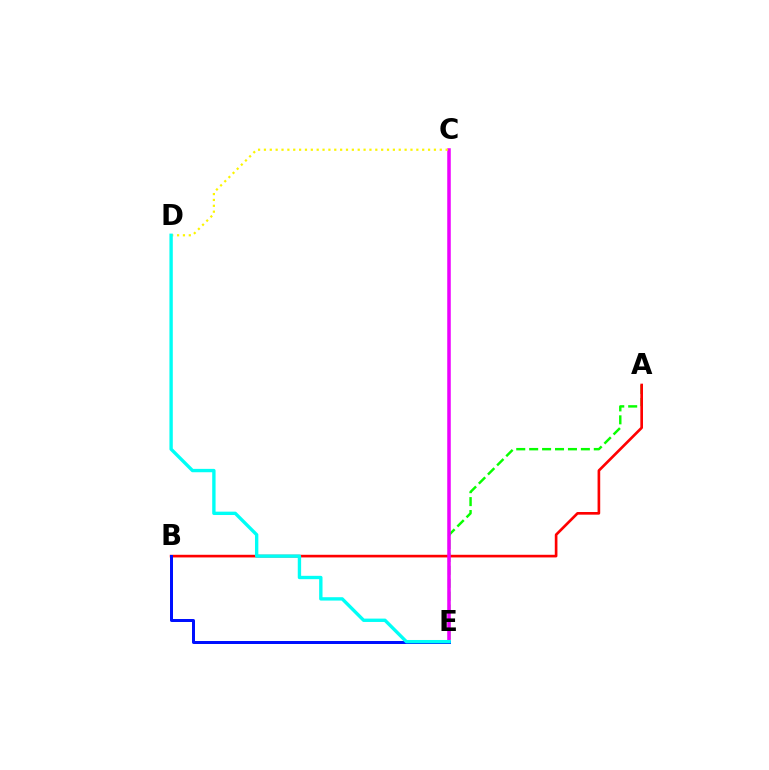{('A', 'E'): [{'color': '#08ff00', 'line_style': 'dashed', 'thickness': 1.76}], ('A', 'B'): [{'color': '#ff0000', 'line_style': 'solid', 'thickness': 1.91}], ('C', 'E'): [{'color': '#ee00ff', 'line_style': 'solid', 'thickness': 2.54}], ('C', 'D'): [{'color': '#fcf500', 'line_style': 'dotted', 'thickness': 1.59}], ('B', 'E'): [{'color': '#0010ff', 'line_style': 'solid', 'thickness': 2.15}], ('D', 'E'): [{'color': '#00fff6', 'line_style': 'solid', 'thickness': 2.42}]}